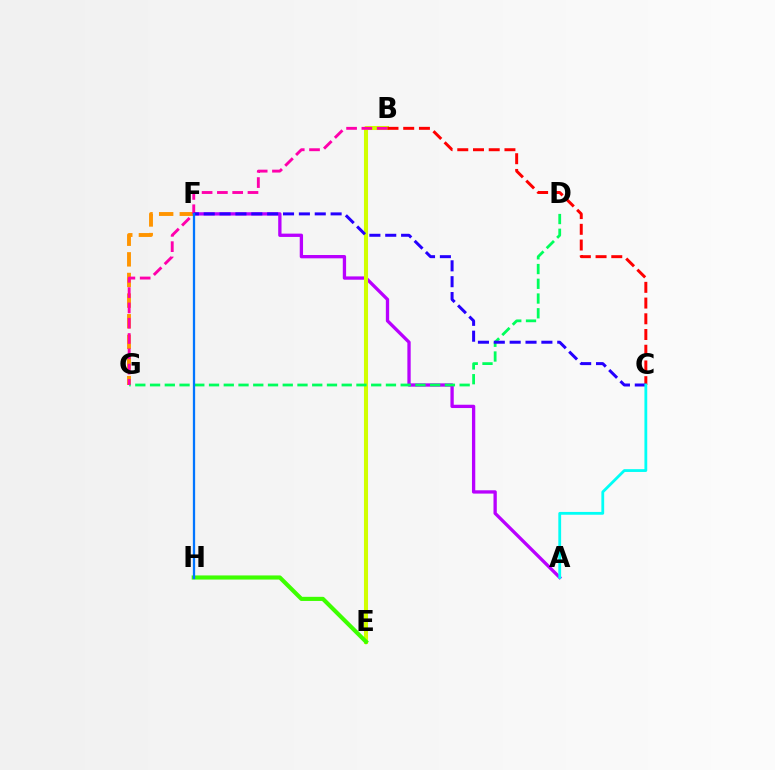{('A', 'F'): [{'color': '#b900ff', 'line_style': 'solid', 'thickness': 2.38}], ('B', 'E'): [{'color': '#d1ff00', 'line_style': 'solid', 'thickness': 2.92}], ('F', 'G'): [{'color': '#ff9400', 'line_style': 'dashed', 'thickness': 2.8}], ('D', 'G'): [{'color': '#00ff5c', 'line_style': 'dashed', 'thickness': 2.0}], ('E', 'H'): [{'color': '#3dff00', 'line_style': 'solid', 'thickness': 2.97}], ('B', 'G'): [{'color': '#ff00ac', 'line_style': 'dashed', 'thickness': 2.08}], ('B', 'C'): [{'color': '#ff0000', 'line_style': 'dashed', 'thickness': 2.14}], ('C', 'F'): [{'color': '#2500ff', 'line_style': 'dashed', 'thickness': 2.15}], ('F', 'H'): [{'color': '#0074ff', 'line_style': 'solid', 'thickness': 1.64}], ('A', 'C'): [{'color': '#00fff6', 'line_style': 'solid', 'thickness': 2.02}]}